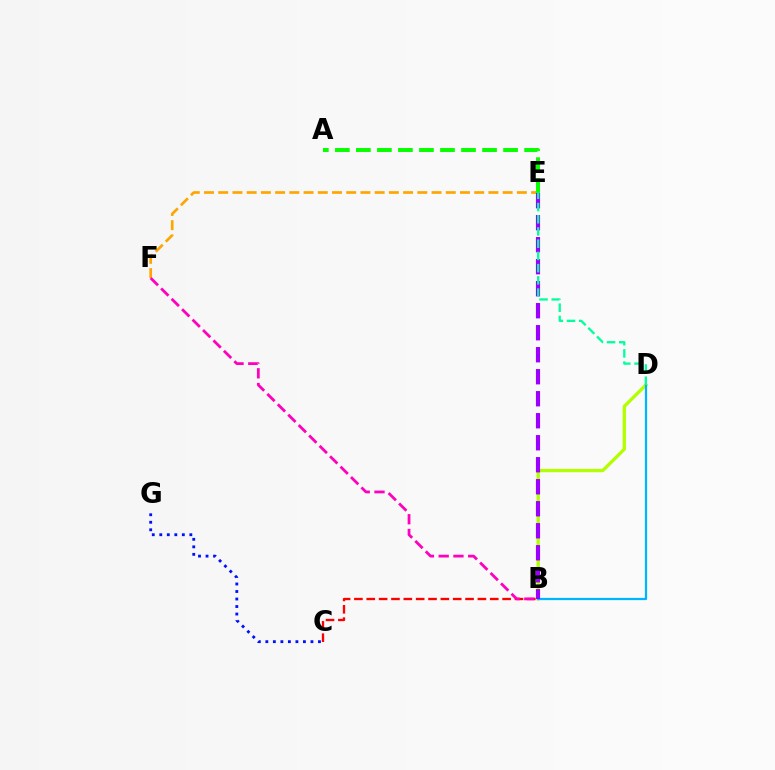{('B', 'D'): [{'color': '#b3ff00', 'line_style': 'solid', 'thickness': 2.38}, {'color': '#00b5ff', 'line_style': 'solid', 'thickness': 1.62}], ('E', 'F'): [{'color': '#ffa500', 'line_style': 'dashed', 'thickness': 1.93}], ('B', 'C'): [{'color': '#ff0000', 'line_style': 'dashed', 'thickness': 1.68}], ('B', 'E'): [{'color': '#9b00ff', 'line_style': 'dashed', 'thickness': 2.99}], ('B', 'F'): [{'color': '#ff00bd', 'line_style': 'dashed', 'thickness': 2.0}], ('A', 'E'): [{'color': '#08ff00', 'line_style': 'dashed', 'thickness': 2.86}], ('D', 'E'): [{'color': '#00ff9d', 'line_style': 'dashed', 'thickness': 1.66}], ('C', 'G'): [{'color': '#0010ff', 'line_style': 'dotted', 'thickness': 2.04}]}